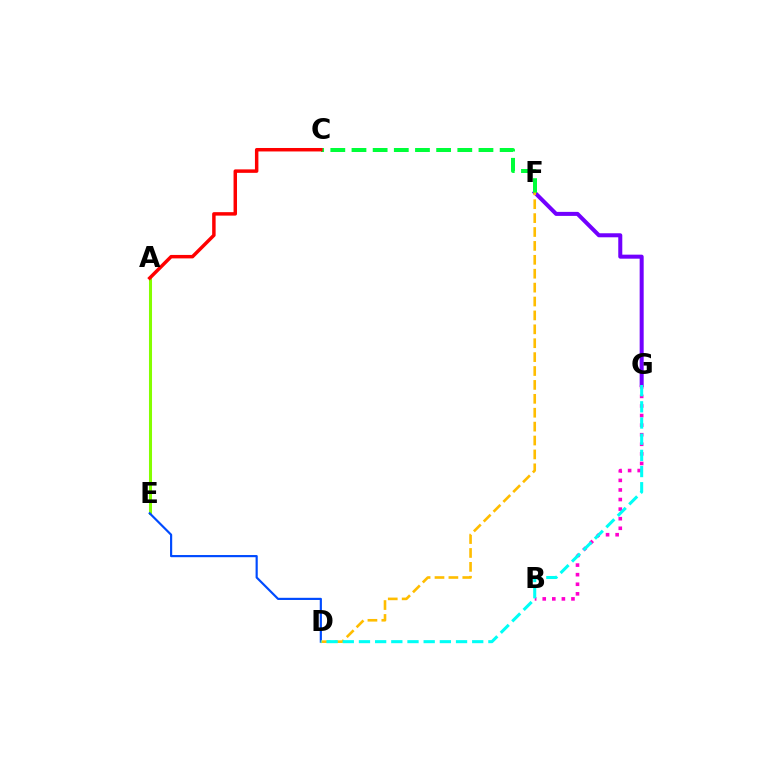{('F', 'G'): [{'color': '#7200ff', 'line_style': 'solid', 'thickness': 2.9}], ('C', 'F'): [{'color': '#00ff39', 'line_style': 'dashed', 'thickness': 2.88}], ('A', 'E'): [{'color': '#84ff00', 'line_style': 'solid', 'thickness': 2.19}], ('D', 'E'): [{'color': '#004bff', 'line_style': 'solid', 'thickness': 1.56}], ('A', 'C'): [{'color': '#ff0000', 'line_style': 'solid', 'thickness': 2.5}], ('B', 'G'): [{'color': '#ff00cf', 'line_style': 'dotted', 'thickness': 2.6}], ('D', 'F'): [{'color': '#ffbd00', 'line_style': 'dashed', 'thickness': 1.89}], ('D', 'G'): [{'color': '#00fff6', 'line_style': 'dashed', 'thickness': 2.2}]}